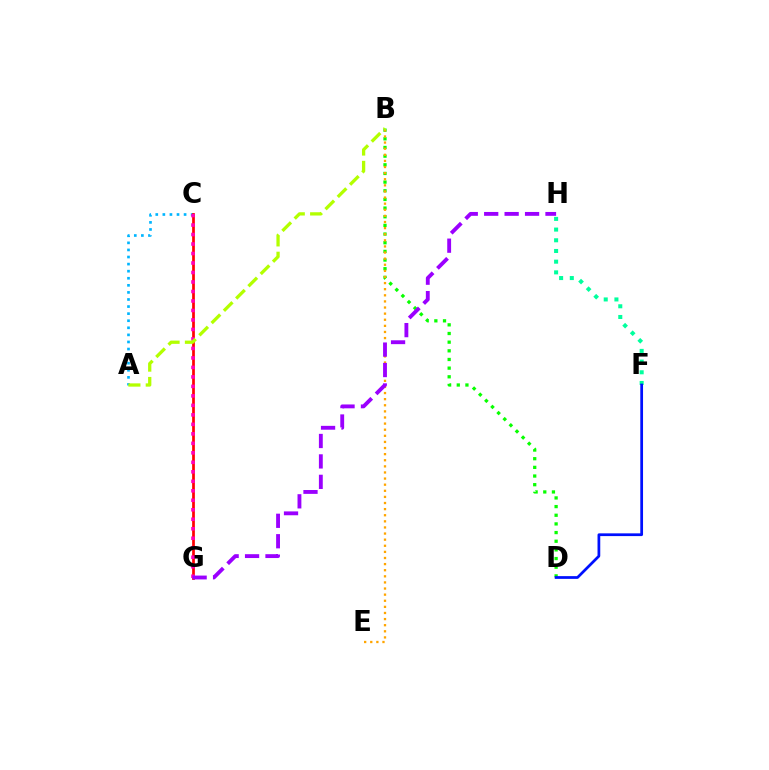{('A', 'C'): [{'color': '#00b5ff', 'line_style': 'dotted', 'thickness': 1.92}], ('F', 'H'): [{'color': '#00ff9d', 'line_style': 'dotted', 'thickness': 2.91}], ('B', 'D'): [{'color': '#08ff00', 'line_style': 'dotted', 'thickness': 2.35}], ('C', 'G'): [{'color': '#ff0000', 'line_style': 'solid', 'thickness': 1.96}, {'color': '#ff00bd', 'line_style': 'dotted', 'thickness': 2.58}], ('B', 'E'): [{'color': '#ffa500', 'line_style': 'dotted', 'thickness': 1.66}], ('A', 'B'): [{'color': '#b3ff00', 'line_style': 'dashed', 'thickness': 2.36}], ('D', 'F'): [{'color': '#0010ff', 'line_style': 'solid', 'thickness': 1.97}], ('G', 'H'): [{'color': '#9b00ff', 'line_style': 'dashed', 'thickness': 2.78}]}